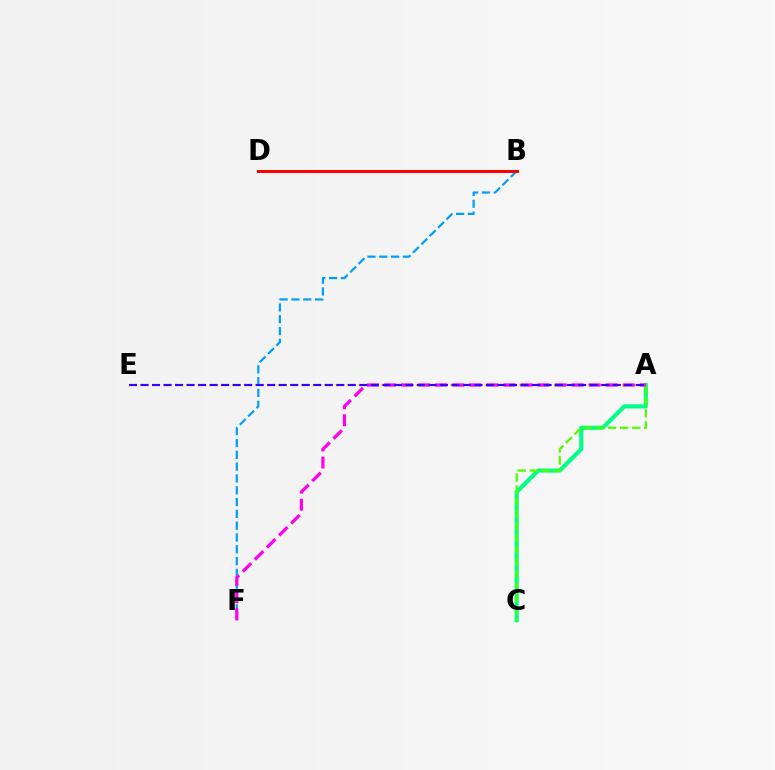{('A', 'C'): [{'color': '#00ff86', 'line_style': 'solid', 'thickness': 2.97}, {'color': '#4fff00', 'line_style': 'dashed', 'thickness': 1.64}], ('B', 'F'): [{'color': '#009eff', 'line_style': 'dashed', 'thickness': 1.6}], ('A', 'E'): [{'color': '#ffd500', 'line_style': 'dotted', 'thickness': 1.56}, {'color': '#3700ff', 'line_style': 'dashed', 'thickness': 1.56}], ('B', 'D'): [{'color': '#ff0000', 'line_style': 'solid', 'thickness': 2.16}], ('A', 'F'): [{'color': '#ff00ed', 'line_style': 'dashed', 'thickness': 2.32}]}